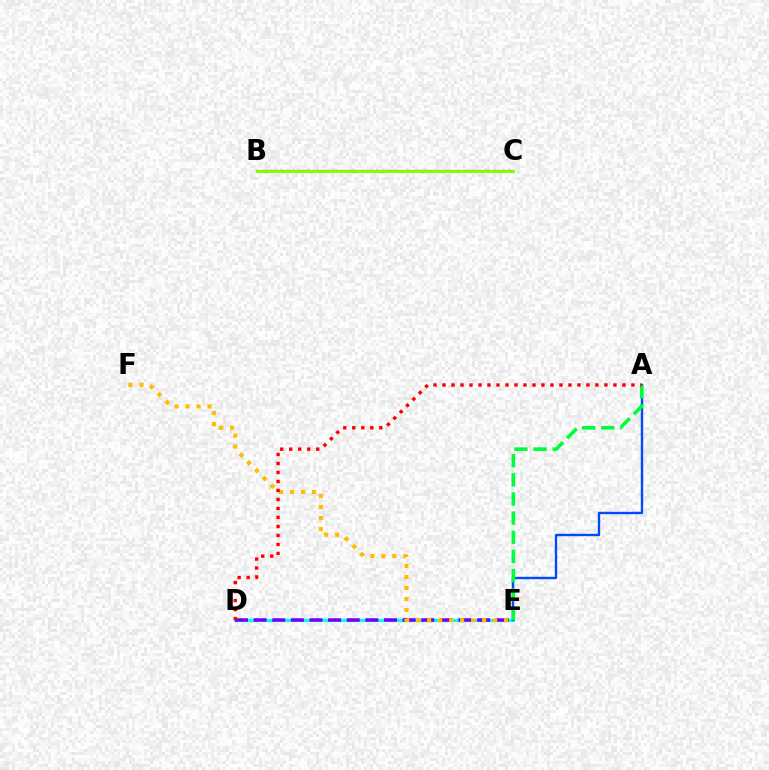{('D', 'E'): [{'color': '#00fff6', 'line_style': 'solid', 'thickness': 2.26}, {'color': '#7200ff', 'line_style': 'dashed', 'thickness': 2.53}], ('A', 'E'): [{'color': '#004bff', 'line_style': 'solid', 'thickness': 1.71}, {'color': '#00ff39', 'line_style': 'dashed', 'thickness': 2.6}], ('E', 'F'): [{'color': '#ffbd00', 'line_style': 'dotted', 'thickness': 2.99}], ('B', 'C'): [{'color': '#ff00cf', 'line_style': 'solid', 'thickness': 1.63}, {'color': '#84ff00', 'line_style': 'solid', 'thickness': 2.12}], ('A', 'D'): [{'color': '#ff0000', 'line_style': 'dotted', 'thickness': 2.44}]}